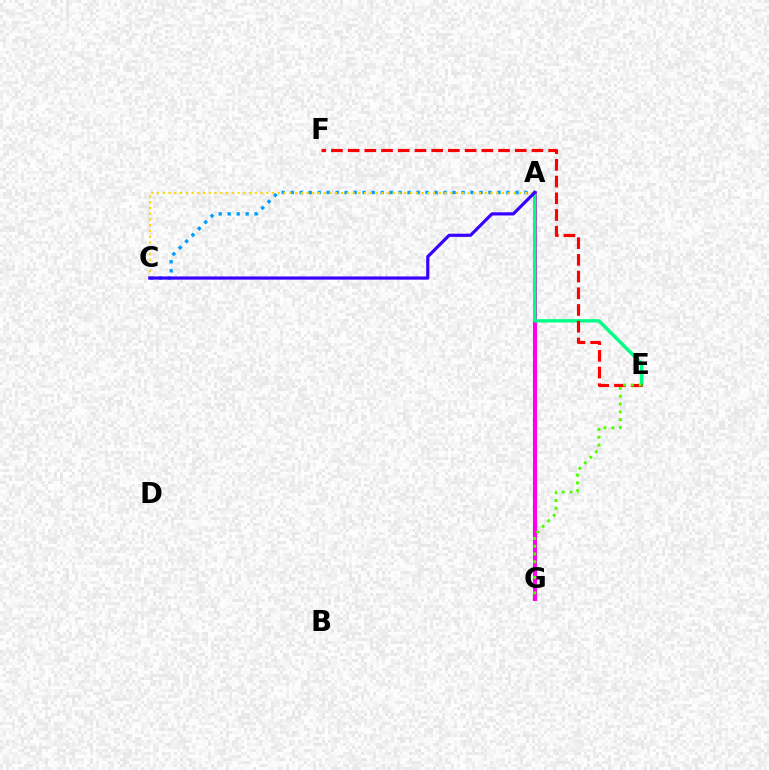{('A', 'G'): [{'color': '#ff00ed', 'line_style': 'solid', 'thickness': 2.95}], ('A', 'C'): [{'color': '#009eff', 'line_style': 'dotted', 'thickness': 2.44}, {'color': '#ffd500', 'line_style': 'dotted', 'thickness': 1.56}, {'color': '#3700ff', 'line_style': 'solid', 'thickness': 2.29}], ('A', 'E'): [{'color': '#00ff86', 'line_style': 'solid', 'thickness': 2.44}], ('E', 'F'): [{'color': '#ff0000', 'line_style': 'dashed', 'thickness': 2.27}], ('E', 'G'): [{'color': '#4fff00', 'line_style': 'dotted', 'thickness': 2.12}]}